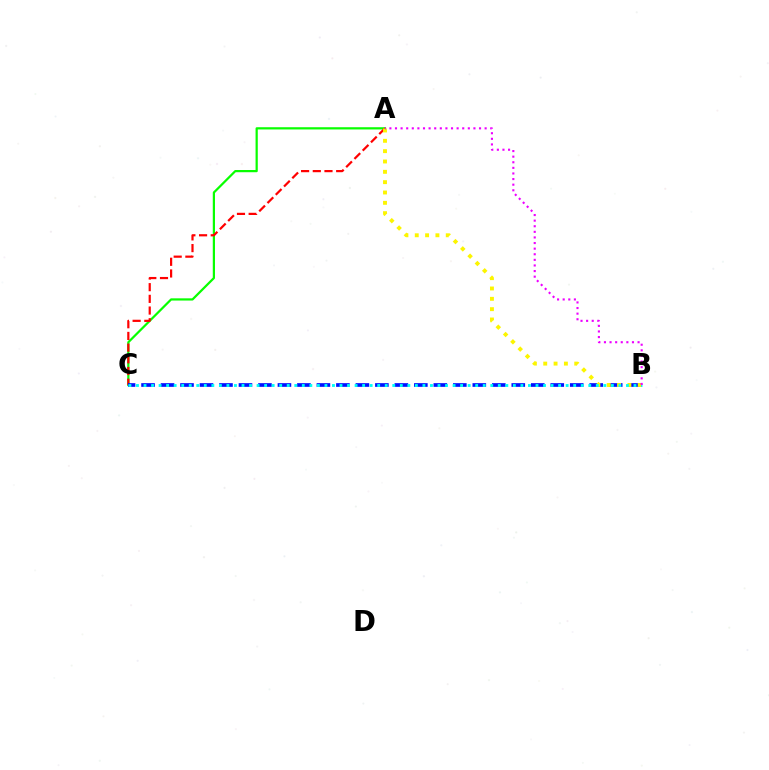{('A', 'C'): [{'color': '#08ff00', 'line_style': 'solid', 'thickness': 1.6}, {'color': '#ff0000', 'line_style': 'dashed', 'thickness': 1.59}], ('B', 'C'): [{'color': '#0010ff', 'line_style': 'dashed', 'thickness': 2.65}, {'color': '#00fff6', 'line_style': 'dotted', 'thickness': 2.05}], ('A', 'B'): [{'color': '#fcf500', 'line_style': 'dotted', 'thickness': 2.81}, {'color': '#ee00ff', 'line_style': 'dotted', 'thickness': 1.52}]}